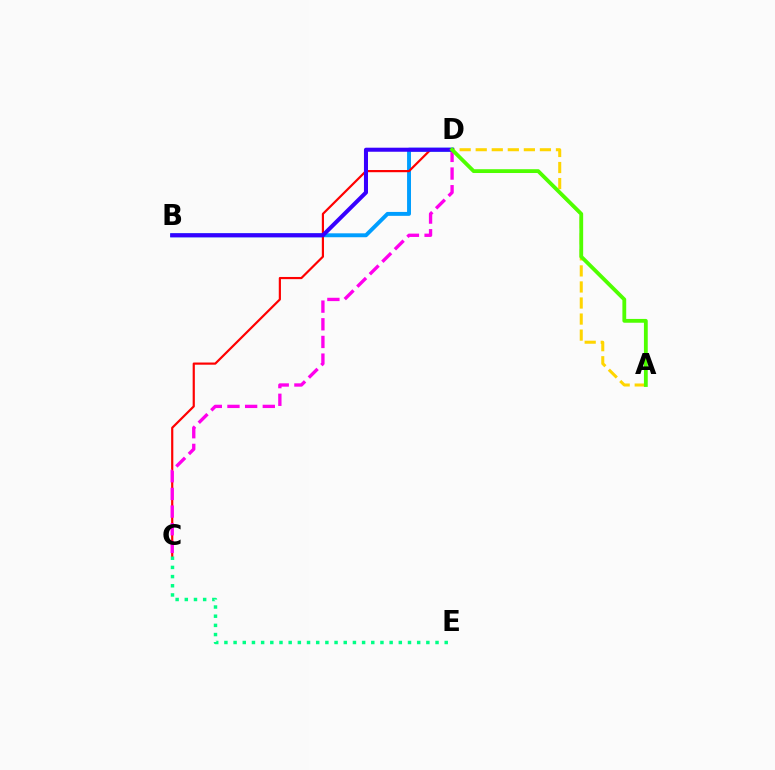{('B', 'D'): [{'color': '#009eff', 'line_style': 'solid', 'thickness': 2.83}, {'color': '#3700ff', 'line_style': 'solid', 'thickness': 2.91}], ('C', 'D'): [{'color': '#ff0000', 'line_style': 'solid', 'thickness': 1.57}, {'color': '#ff00ed', 'line_style': 'dashed', 'thickness': 2.4}], ('A', 'D'): [{'color': '#ffd500', 'line_style': 'dashed', 'thickness': 2.18}, {'color': '#4fff00', 'line_style': 'solid', 'thickness': 2.74}], ('C', 'E'): [{'color': '#00ff86', 'line_style': 'dotted', 'thickness': 2.49}]}